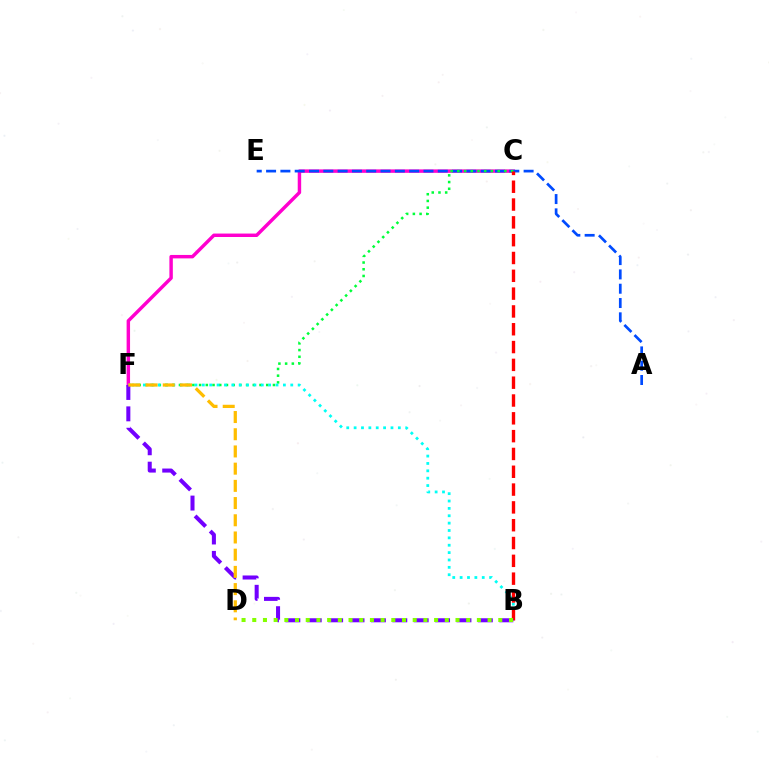{('C', 'F'): [{'color': '#ff00cf', 'line_style': 'solid', 'thickness': 2.48}, {'color': '#00ff39', 'line_style': 'dotted', 'thickness': 1.82}], ('A', 'E'): [{'color': '#004bff', 'line_style': 'dashed', 'thickness': 1.94}], ('B', 'F'): [{'color': '#00fff6', 'line_style': 'dotted', 'thickness': 2.0}, {'color': '#7200ff', 'line_style': 'dashed', 'thickness': 2.91}], ('B', 'C'): [{'color': '#ff0000', 'line_style': 'dashed', 'thickness': 2.42}], ('D', 'F'): [{'color': '#ffbd00', 'line_style': 'dashed', 'thickness': 2.34}], ('B', 'D'): [{'color': '#84ff00', 'line_style': 'dotted', 'thickness': 2.91}]}